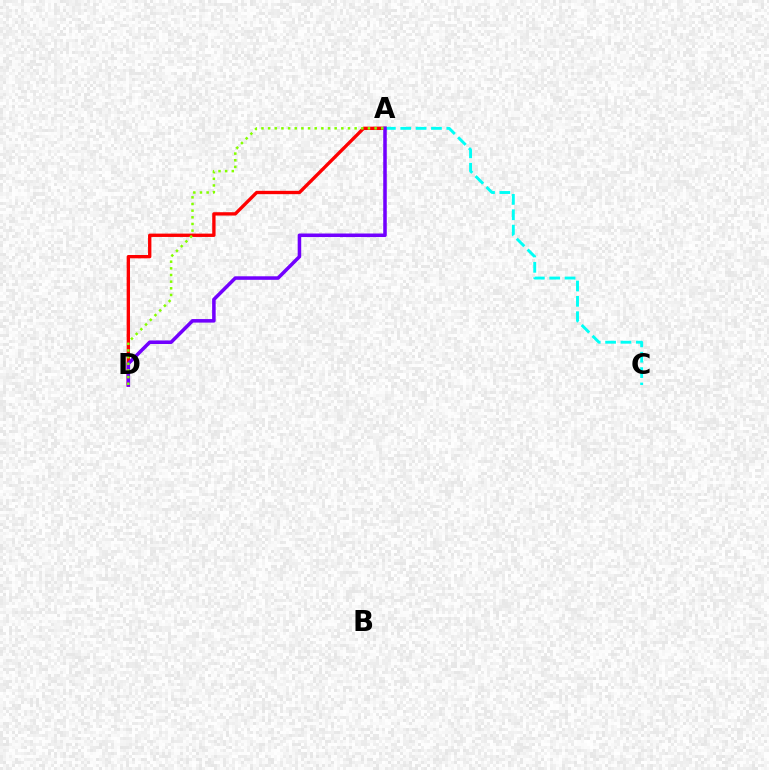{('A', 'D'): [{'color': '#ff0000', 'line_style': 'solid', 'thickness': 2.4}, {'color': '#7200ff', 'line_style': 'solid', 'thickness': 2.55}, {'color': '#84ff00', 'line_style': 'dotted', 'thickness': 1.81}], ('A', 'C'): [{'color': '#00fff6', 'line_style': 'dashed', 'thickness': 2.09}]}